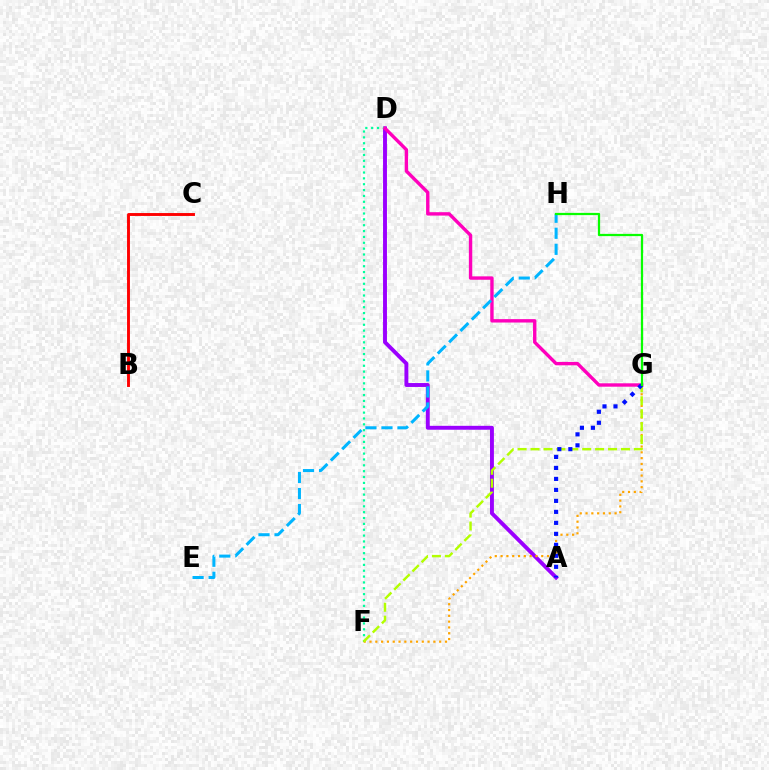{('A', 'D'): [{'color': '#9b00ff', 'line_style': 'solid', 'thickness': 2.82}], ('D', 'F'): [{'color': '#00ff9d', 'line_style': 'dotted', 'thickness': 1.59}], ('B', 'C'): [{'color': '#ff0000', 'line_style': 'solid', 'thickness': 2.09}], ('F', 'G'): [{'color': '#ffa500', 'line_style': 'dotted', 'thickness': 1.58}, {'color': '#b3ff00', 'line_style': 'dashed', 'thickness': 1.76}], ('D', 'G'): [{'color': '#ff00bd', 'line_style': 'solid', 'thickness': 2.44}], ('E', 'H'): [{'color': '#00b5ff', 'line_style': 'dashed', 'thickness': 2.18}], ('A', 'G'): [{'color': '#0010ff', 'line_style': 'dotted', 'thickness': 2.99}], ('G', 'H'): [{'color': '#08ff00', 'line_style': 'solid', 'thickness': 1.62}]}